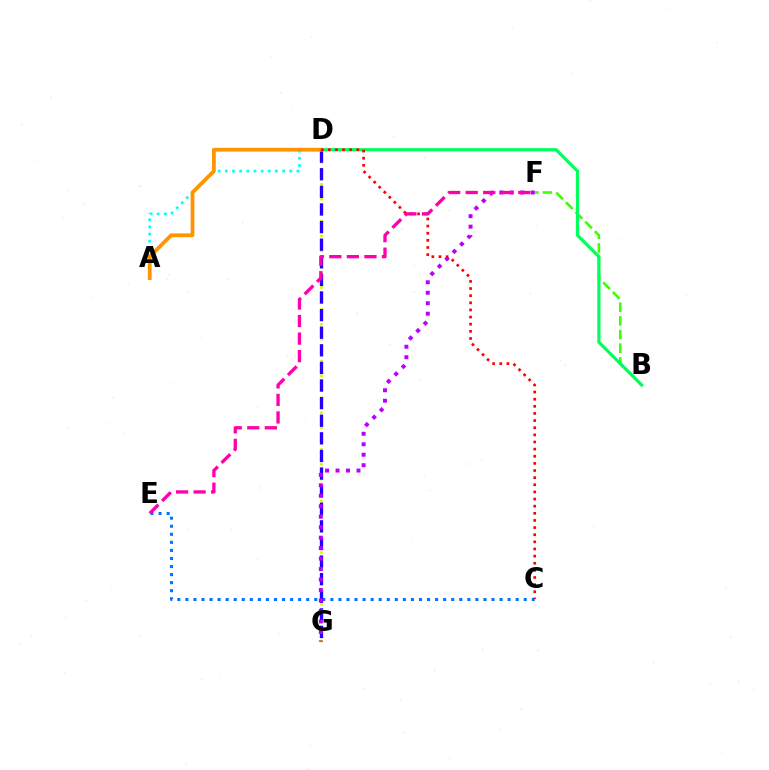{('A', 'D'): [{'color': '#00fff6', 'line_style': 'dotted', 'thickness': 1.94}, {'color': '#ff9400', 'line_style': 'solid', 'thickness': 2.72}], ('C', 'E'): [{'color': '#0074ff', 'line_style': 'dotted', 'thickness': 2.19}], ('B', 'F'): [{'color': '#3dff00', 'line_style': 'dashed', 'thickness': 1.85}], ('D', 'G'): [{'color': '#d1ff00', 'line_style': 'dotted', 'thickness': 2.0}, {'color': '#2500ff', 'line_style': 'dashed', 'thickness': 2.39}], ('B', 'D'): [{'color': '#00ff5c', 'line_style': 'solid', 'thickness': 2.29}], ('F', 'G'): [{'color': '#b900ff', 'line_style': 'dotted', 'thickness': 2.85}], ('C', 'D'): [{'color': '#ff0000', 'line_style': 'dotted', 'thickness': 1.94}], ('E', 'F'): [{'color': '#ff00ac', 'line_style': 'dashed', 'thickness': 2.38}]}